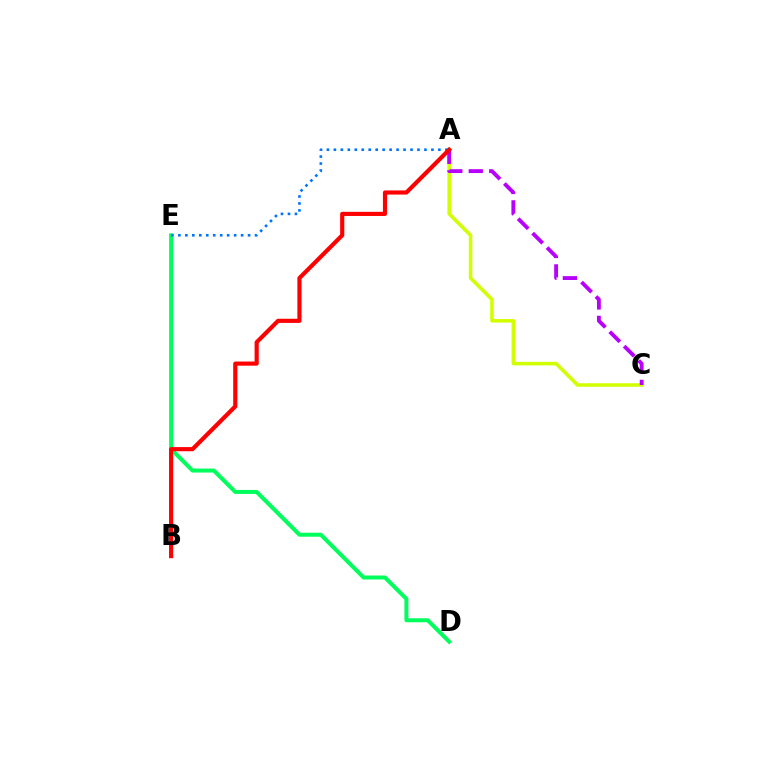{('D', 'E'): [{'color': '#00ff5c', 'line_style': 'solid', 'thickness': 2.87}], ('A', 'C'): [{'color': '#d1ff00', 'line_style': 'solid', 'thickness': 2.55}, {'color': '#b900ff', 'line_style': 'dashed', 'thickness': 2.78}], ('A', 'E'): [{'color': '#0074ff', 'line_style': 'dotted', 'thickness': 1.89}], ('A', 'B'): [{'color': '#ff0000', 'line_style': 'solid', 'thickness': 2.99}]}